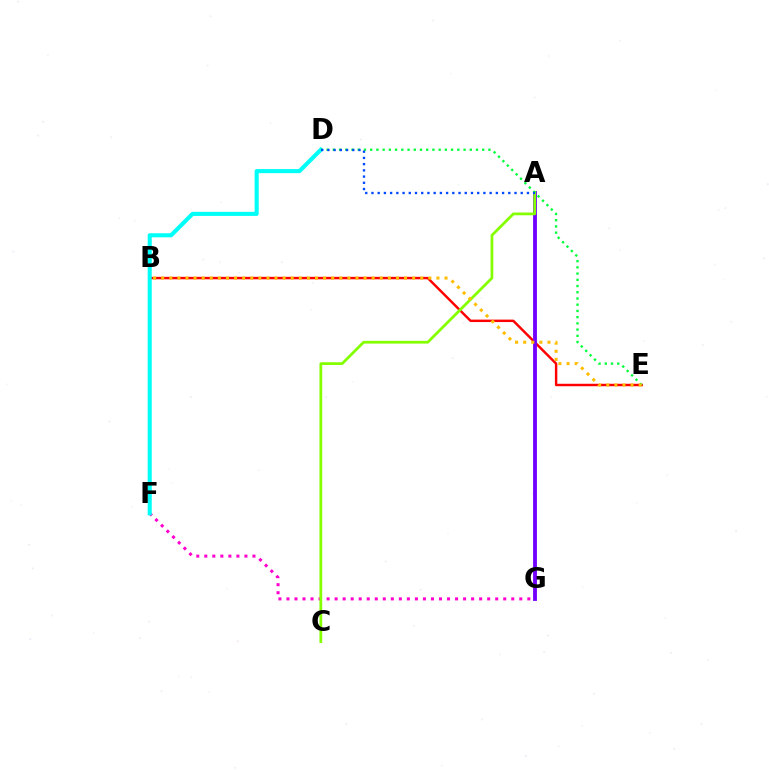{('B', 'E'): [{'color': '#ff0000', 'line_style': 'solid', 'thickness': 1.76}, {'color': '#ffbd00', 'line_style': 'dotted', 'thickness': 2.2}], ('F', 'G'): [{'color': '#ff00cf', 'line_style': 'dotted', 'thickness': 2.18}], ('A', 'G'): [{'color': '#7200ff', 'line_style': 'solid', 'thickness': 2.76}], ('D', 'F'): [{'color': '#00fff6', 'line_style': 'solid', 'thickness': 2.94}], ('A', 'C'): [{'color': '#84ff00', 'line_style': 'solid', 'thickness': 1.98}], ('D', 'E'): [{'color': '#00ff39', 'line_style': 'dotted', 'thickness': 1.69}], ('A', 'D'): [{'color': '#004bff', 'line_style': 'dotted', 'thickness': 1.69}]}